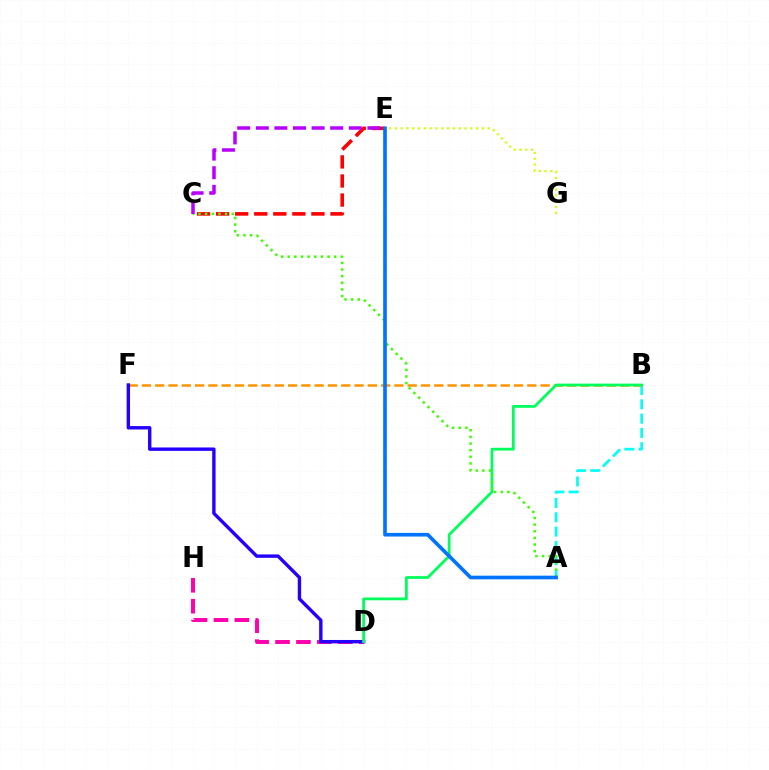{('E', 'G'): [{'color': '#d1ff00', 'line_style': 'dotted', 'thickness': 1.58}], ('C', 'E'): [{'color': '#ff0000', 'line_style': 'dashed', 'thickness': 2.59}, {'color': '#b900ff', 'line_style': 'dashed', 'thickness': 2.53}], ('A', 'B'): [{'color': '#00fff6', 'line_style': 'dashed', 'thickness': 1.94}], ('B', 'F'): [{'color': '#ff9400', 'line_style': 'dashed', 'thickness': 1.81}], ('D', 'H'): [{'color': '#ff00ac', 'line_style': 'dashed', 'thickness': 2.84}], ('D', 'F'): [{'color': '#2500ff', 'line_style': 'solid', 'thickness': 2.44}], ('B', 'D'): [{'color': '#00ff5c', 'line_style': 'solid', 'thickness': 2.0}], ('A', 'C'): [{'color': '#3dff00', 'line_style': 'dotted', 'thickness': 1.8}], ('A', 'E'): [{'color': '#0074ff', 'line_style': 'solid', 'thickness': 2.63}]}